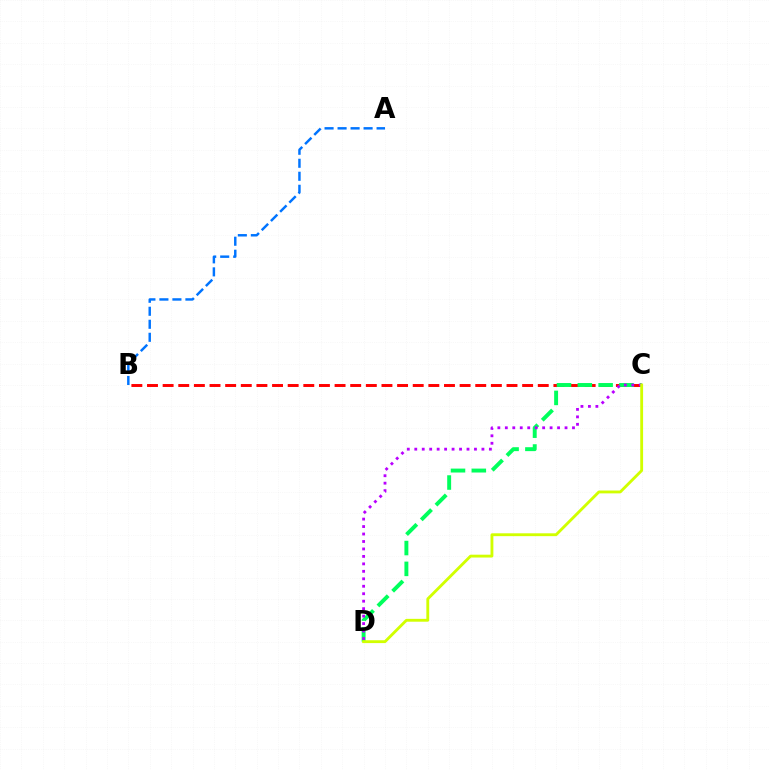{('B', 'C'): [{'color': '#ff0000', 'line_style': 'dashed', 'thickness': 2.12}], ('C', 'D'): [{'color': '#00ff5c', 'line_style': 'dashed', 'thickness': 2.83}, {'color': '#b900ff', 'line_style': 'dotted', 'thickness': 2.03}, {'color': '#d1ff00', 'line_style': 'solid', 'thickness': 2.05}], ('A', 'B'): [{'color': '#0074ff', 'line_style': 'dashed', 'thickness': 1.77}]}